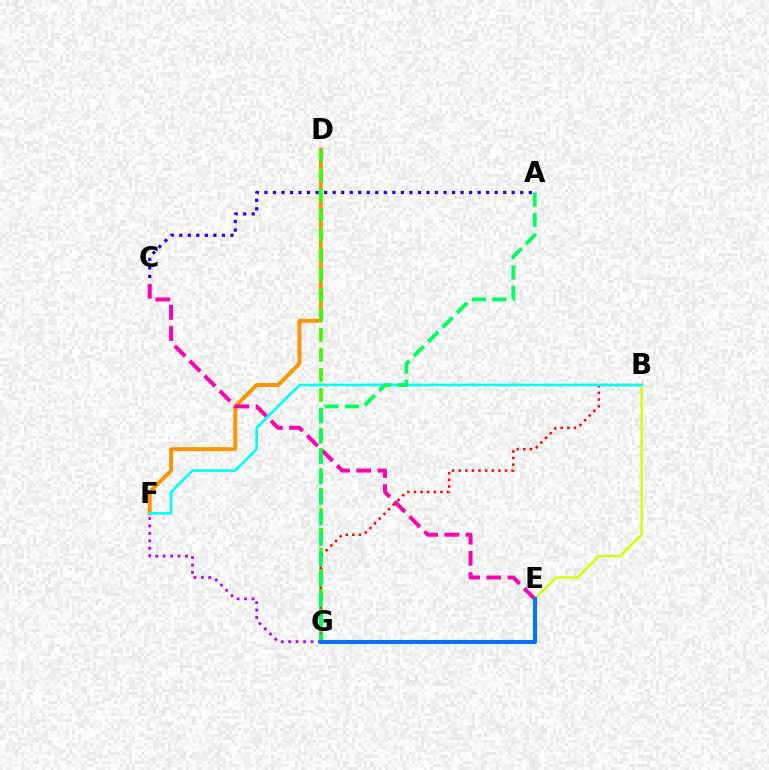{('D', 'F'): [{'color': '#ff9400', 'line_style': 'solid', 'thickness': 2.82}], ('B', 'E'): [{'color': '#d1ff00', 'line_style': 'solid', 'thickness': 1.7}], ('D', 'G'): [{'color': '#3dff00', 'line_style': 'dashed', 'thickness': 2.72}], ('C', 'E'): [{'color': '#ff00ac', 'line_style': 'dashed', 'thickness': 2.88}], ('B', 'G'): [{'color': '#ff0000', 'line_style': 'dotted', 'thickness': 1.8}], ('F', 'G'): [{'color': '#b900ff', 'line_style': 'dotted', 'thickness': 2.02}], ('B', 'F'): [{'color': '#00fff6', 'line_style': 'solid', 'thickness': 1.9}], ('A', 'G'): [{'color': '#00ff5c', 'line_style': 'dashed', 'thickness': 2.78}], ('A', 'C'): [{'color': '#2500ff', 'line_style': 'dotted', 'thickness': 2.32}], ('E', 'G'): [{'color': '#0074ff', 'line_style': 'solid', 'thickness': 2.93}]}